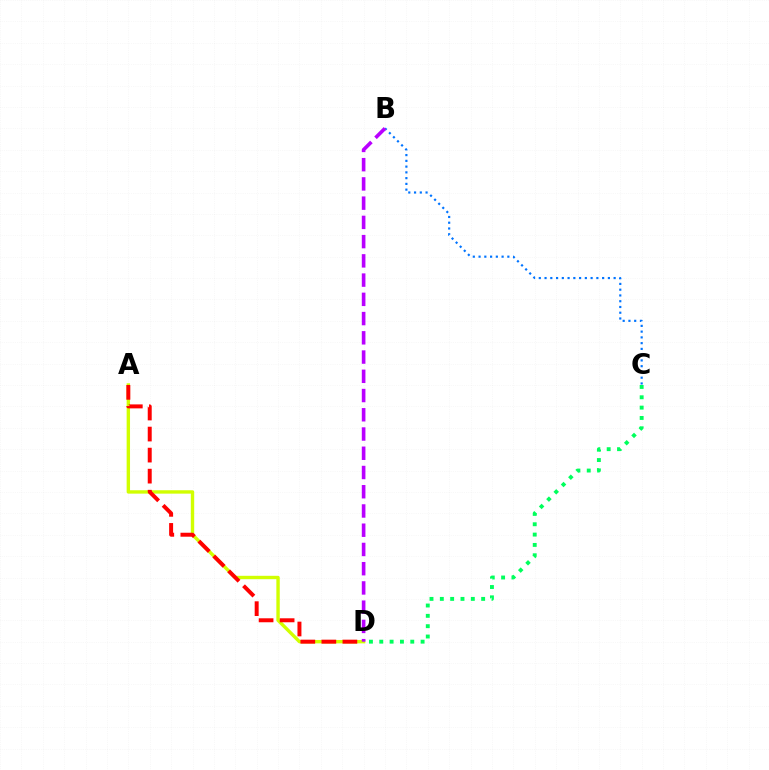{('A', 'D'): [{'color': '#d1ff00', 'line_style': 'solid', 'thickness': 2.44}, {'color': '#ff0000', 'line_style': 'dashed', 'thickness': 2.86}], ('B', 'C'): [{'color': '#0074ff', 'line_style': 'dotted', 'thickness': 1.56}], ('C', 'D'): [{'color': '#00ff5c', 'line_style': 'dotted', 'thickness': 2.81}], ('B', 'D'): [{'color': '#b900ff', 'line_style': 'dashed', 'thickness': 2.61}]}